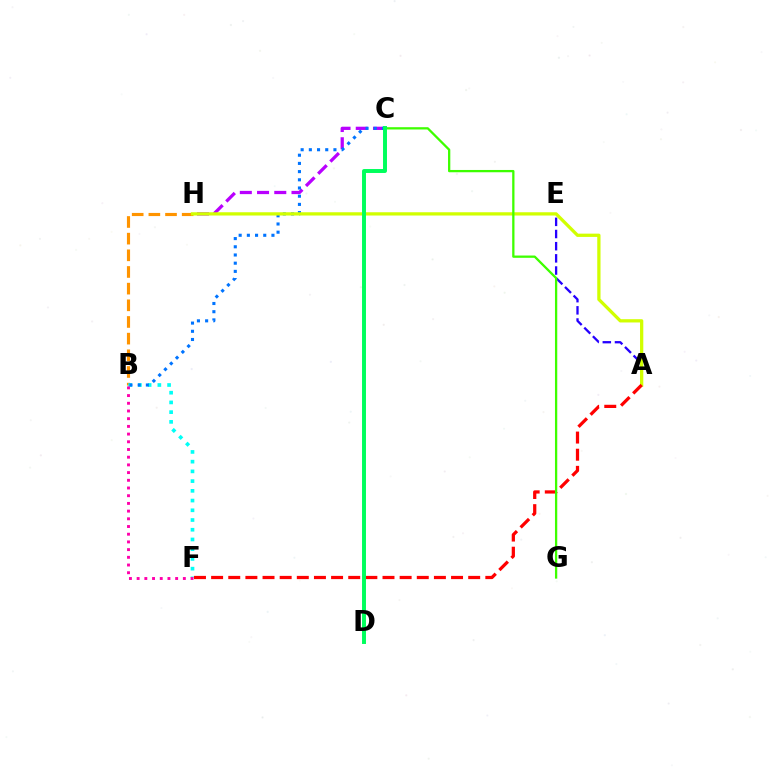{('B', 'H'): [{'color': '#ff9400', 'line_style': 'dashed', 'thickness': 2.26}], ('B', 'F'): [{'color': '#00fff6', 'line_style': 'dotted', 'thickness': 2.64}, {'color': '#ff00ac', 'line_style': 'dotted', 'thickness': 2.09}], ('C', 'H'): [{'color': '#b900ff', 'line_style': 'dashed', 'thickness': 2.34}], ('B', 'C'): [{'color': '#0074ff', 'line_style': 'dotted', 'thickness': 2.23}], ('A', 'E'): [{'color': '#2500ff', 'line_style': 'dashed', 'thickness': 1.65}], ('A', 'H'): [{'color': '#d1ff00', 'line_style': 'solid', 'thickness': 2.35}], ('A', 'F'): [{'color': '#ff0000', 'line_style': 'dashed', 'thickness': 2.33}], ('C', 'G'): [{'color': '#3dff00', 'line_style': 'solid', 'thickness': 1.64}], ('C', 'D'): [{'color': '#00ff5c', 'line_style': 'solid', 'thickness': 2.84}]}